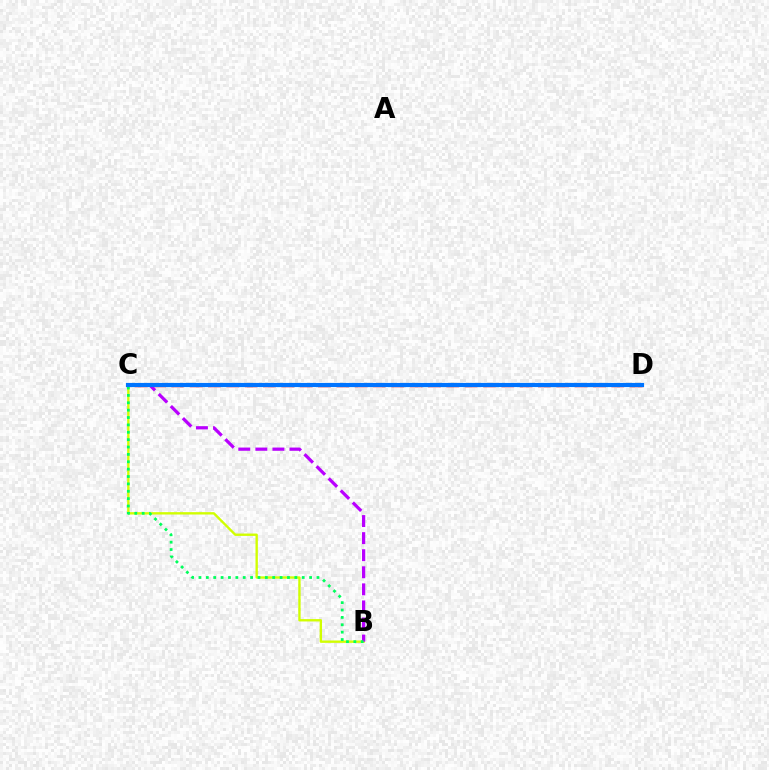{('B', 'C'): [{'color': '#d1ff00', 'line_style': 'solid', 'thickness': 1.7}, {'color': '#b900ff', 'line_style': 'dashed', 'thickness': 2.32}, {'color': '#00ff5c', 'line_style': 'dotted', 'thickness': 2.0}], ('C', 'D'): [{'color': '#ff0000', 'line_style': 'dashed', 'thickness': 2.49}, {'color': '#0074ff', 'line_style': 'solid', 'thickness': 2.99}]}